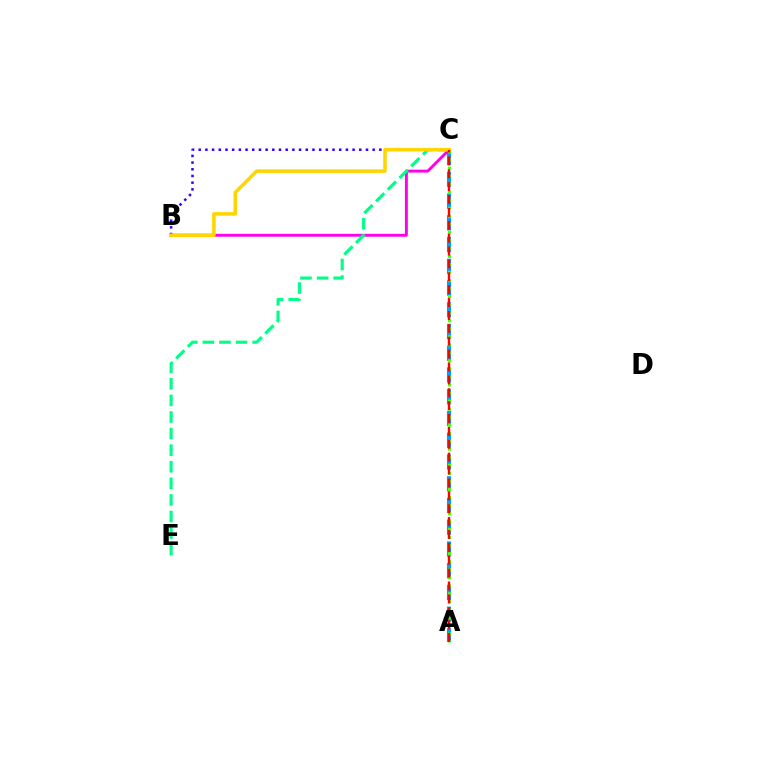{('B', 'C'): [{'color': '#3700ff', 'line_style': 'dotted', 'thickness': 1.82}, {'color': '#ff00ed', 'line_style': 'solid', 'thickness': 2.09}, {'color': '#ffd500', 'line_style': 'solid', 'thickness': 2.55}], ('A', 'C'): [{'color': '#009eff', 'line_style': 'dashed', 'thickness': 2.95}, {'color': '#4fff00', 'line_style': 'dotted', 'thickness': 2.18}, {'color': '#ff0000', 'line_style': 'dashed', 'thickness': 1.75}], ('C', 'E'): [{'color': '#00ff86', 'line_style': 'dashed', 'thickness': 2.25}]}